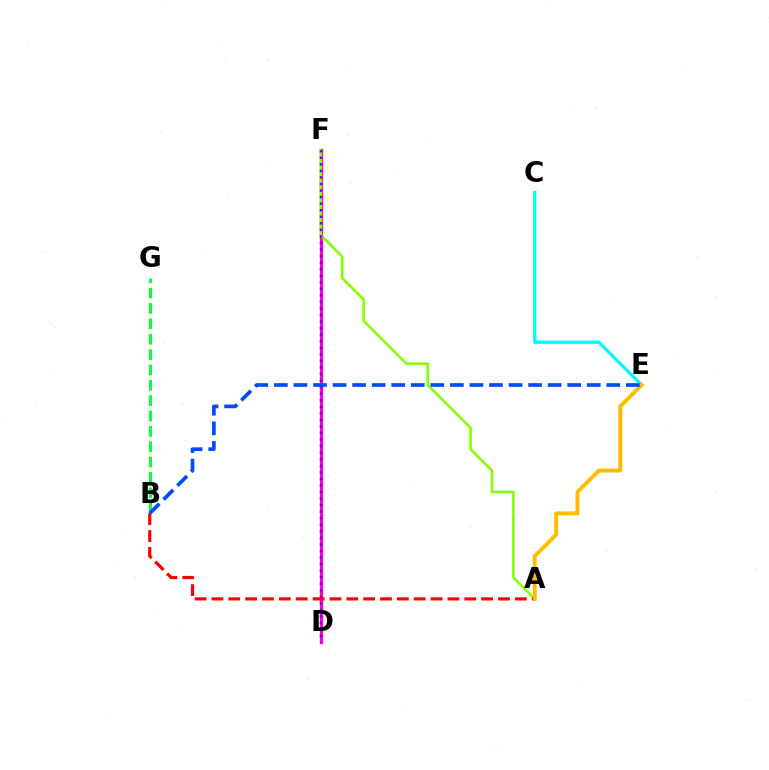{('D', 'F'): [{'color': '#ff00cf', 'line_style': 'solid', 'thickness': 2.38}, {'color': '#7200ff', 'line_style': 'dotted', 'thickness': 1.78}], ('B', 'G'): [{'color': '#00ff39', 'line_style': 'dashed', 'thickness': 2.09}], ('A', 'F'): [{'color': '#84ff00', 'line_style': 'solid', 'thickness': 1.84}], ('C', 'E'): [{'color': '#00fff6', 'line_style': 'solid', 'thickness': 2.36}], ('A', 'B'): [{'color': '#ff0000', 'line_style': 'dashed', 'thickness': 2.29}], ('A', 'E'): [{'color': '#ffbd00', 'line_style': 'solid', 'thickness': 2.84}], ('B', 'E'): [{'color': '#004bff', 'line_style': 'dashed', 'thickness': 2.66}]}